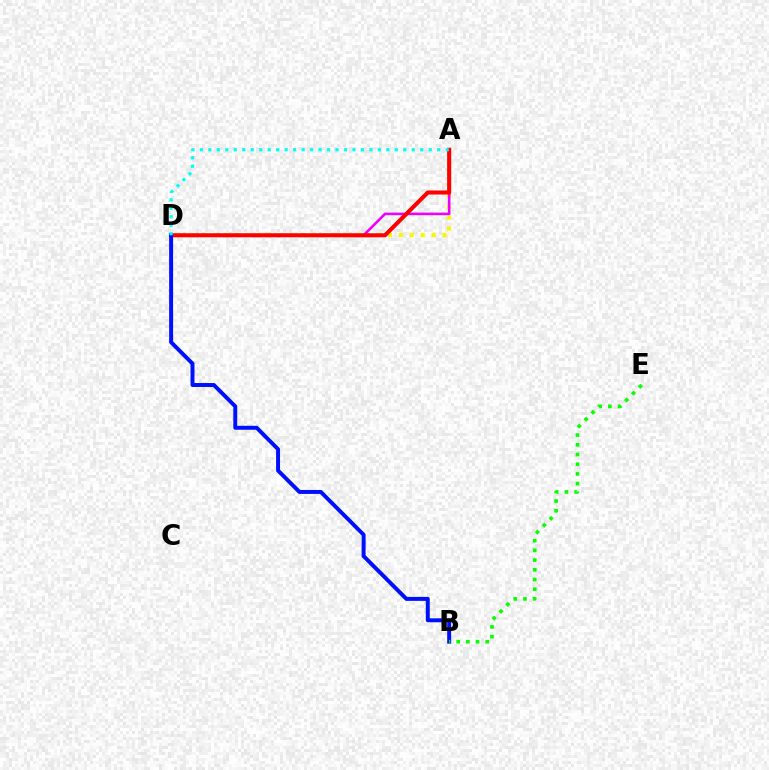{('A', 'D'): [{'color': '#fcf500', 'line_style': 'dotted', 'thickness': 2.97}, {'color': '#ee00ff', 'line_style': 'solid', 'thickness': 1.87}, {'color': '#ff0000', 'line_style': 'solid', 'thickness': 2.93}, {'color': '#00fff6', 'line_style': 'dotted', 'thickness': 2.3}], ('B', 'D'): [{'color': '#0010ff', 'line_style': 'solid', 'thickness': 2.85}], ('B', 'E'): [{'color': '#08ff00', 'line_style': 'dotted', 'thickness': 2.64}]}